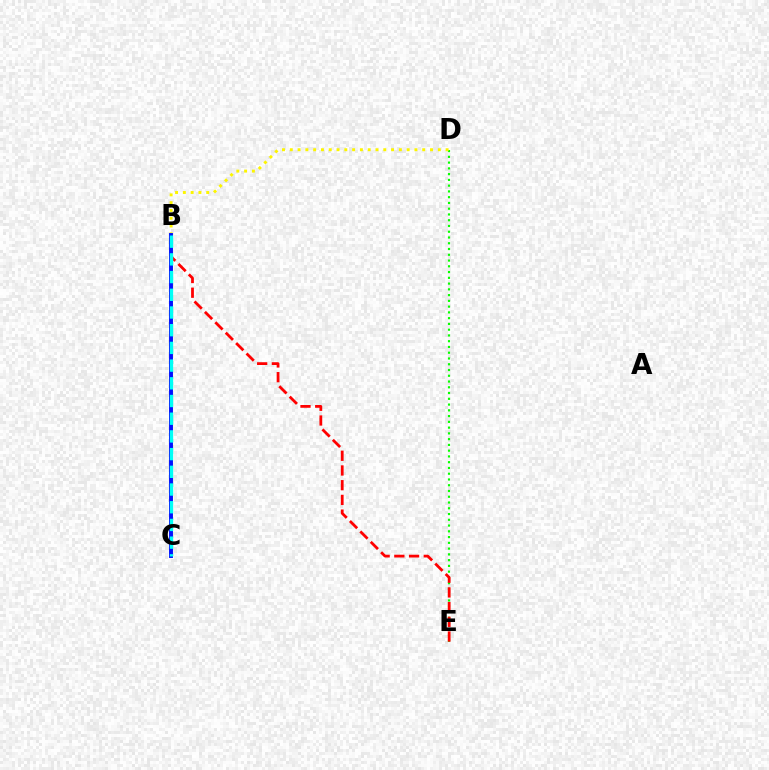{('B', 'C'): [{'color': '#ee00ff', 'line_style': 'solid', 'thickness': 1.76}, {'color': '#0010ff', 'line_style': 'solid', 'thickness': 2.81}, {'color': '#00fff6', 'line_style': 'dashed', 'thickness': 2.41}], ('D', 'E'): [{'color': '#08ff00', 'line_style': 'dotted', 'thickness': 1.57}], ('B', 'E'): [{'color': '#ff0000', 'line_style': 'dashed', 'thickness': 2.0}], ('B', 'D'): [{'color': '#fcf500', 'line_style': 'dotted', 'thickness': 2.12}]}